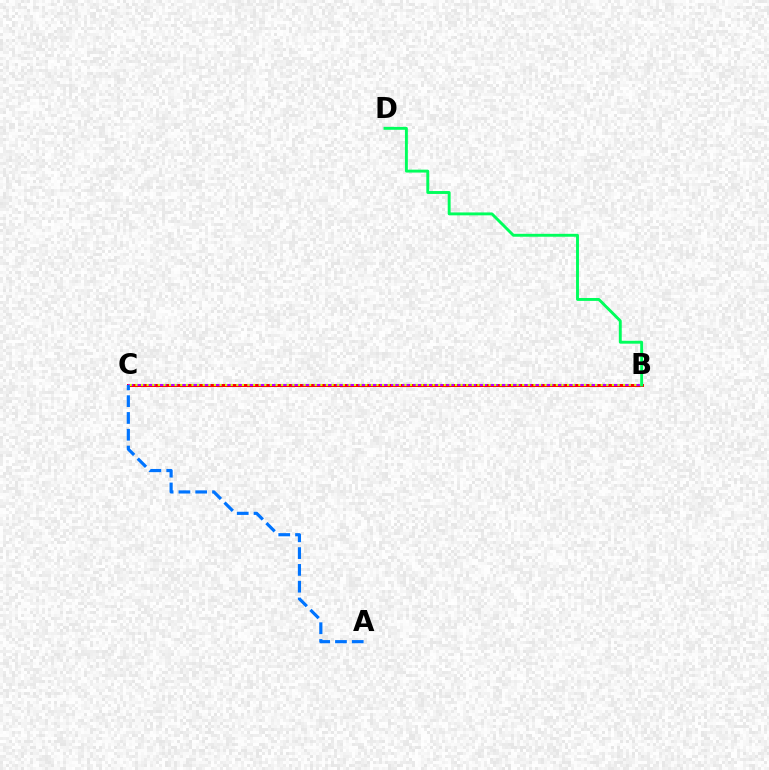{('B', 'C'): [{'color': '#ff0000', 'line_style': 'solid', 'thickness': 2.13}, {'color': '#b900ff', 'line_style': 'dashed', 'thickness': 1.5}, {'color': '#d1ff00', 'line_style': 'dotted', 'thickness': 1.52}], ('A', 'C'): [{'color': '#0074ff', 'line_style': 'dashed', 'thickness': 2.28}], ('B', 'D'): [{'color': '#00ff5c', 'line_style': 'solid', 'thickness': 2.09}]}